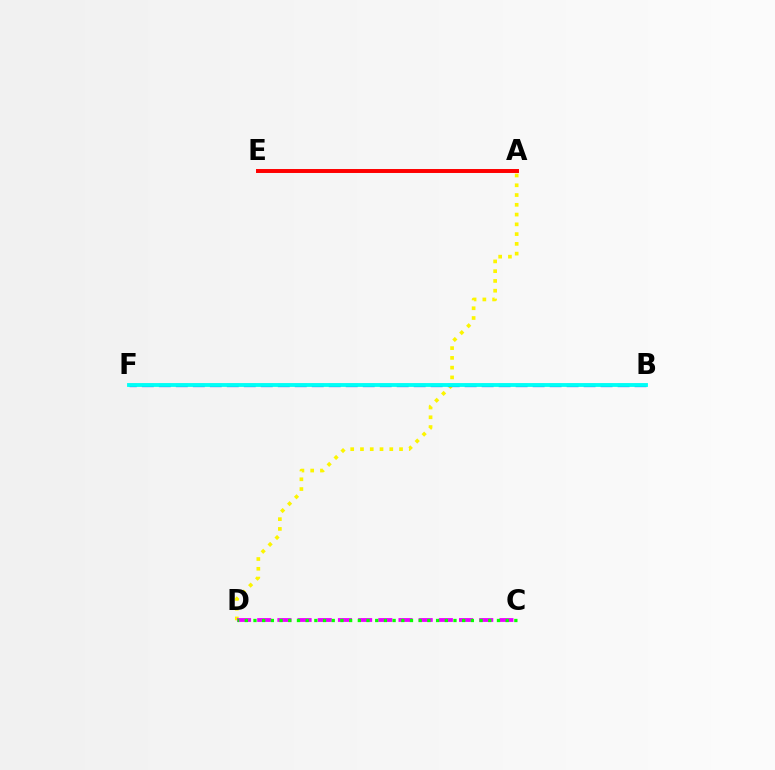{('A', 'E'): [{'color': '#ff0000', 'line_style': 'solid', 'thickness': 2.85}], ('A', 'D'): [{'color': '#fcf500', 'line_style': 'dotted', 'thickness': 2.65}], ('B', 'F'): [{'color': '#0010ff', 'line_style': 'dashed', 'thickness': 2.31}, {'color': '#00fff6', 'line_style': 'solid', 'thickness': 2.77}], ('C', 'D'): [{'color': '#ee00ff', 'line_style': 'dashed', 'thickness': 2.74}, {'color': '#08ff00', 'line_style': 'dotted', 'thickness': 2.36}]}